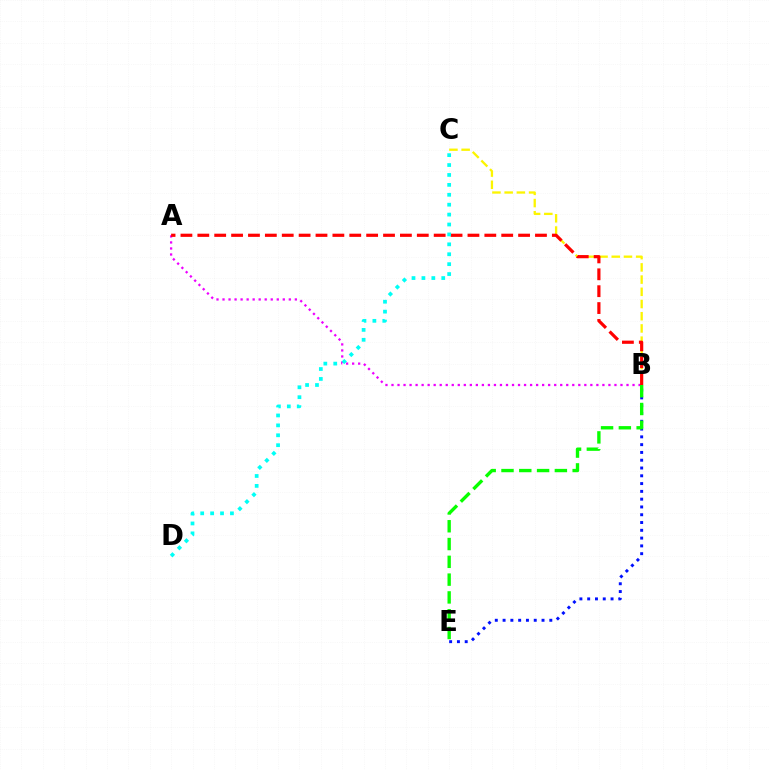{('B', 'C'): [{'color': '#fcf500', 'line_style': 'dashed', 'thickness': 1.66}], ('A', 'B'): [{'color': '#ee00ff', 'line_style': 'dotted', 'thickness': 1.64}, {'color': '#ff0000', 'line_style': 'dashed', 'thickness': 2.29}], ('B', 'E'): [{'color': '#0010ff', 'line_style': 'dotted', 'thickness': 2.12}, {'color': '#08ff00', 'line_style': 'dashed', 'thickness': 2.42}], ('C', 'D'): [{'color': '#00fff6', 'line_style': 'dotted', 'thickness': 2.69}]}